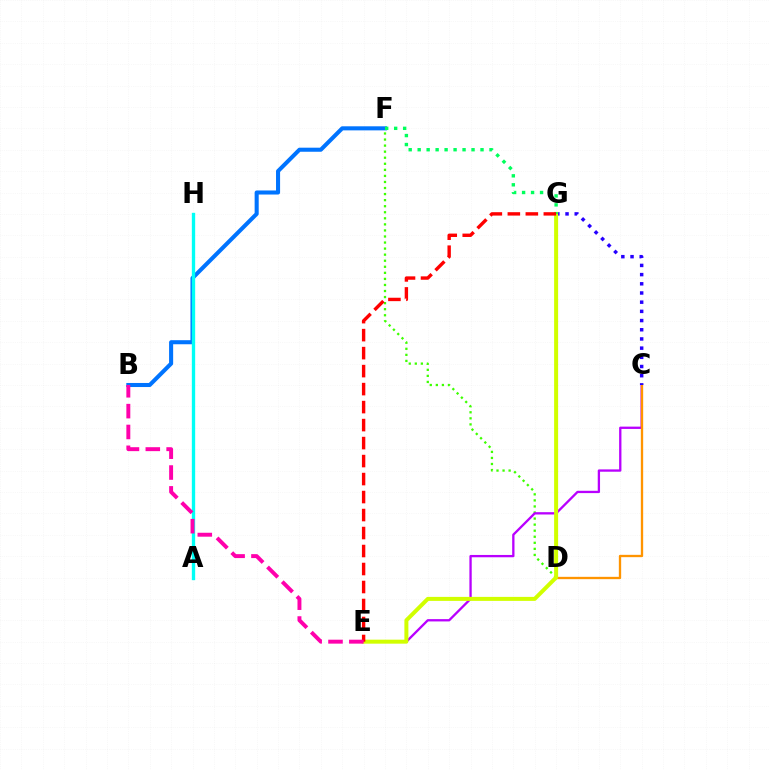{('D', 'F'): [{'color': '#3dff00', 'line_style': 'dotted', 'thickness': 1.65}], ('C', 'E'): [{'color': '#b900ff', 'line_style': 'solid', 'thickness': 1.66}], ('B', 'F'): [{'color': '#0074ff', 'line_style': 'solid', 'thickness': 2.93}], ('C', 'D'): [{'color': '#ff9400', 'line_style': 'solid', 'thickness': 1.68}], ('C', 'G'): [{'color': '#2500ff', 'line_style': 'dotted', 'thickness': 2.5}], ('E', 'G'): [{'color': '#d1ff00', 'line_style': 'solid', 'thickness': 2.87}, {'color': '#ff0000', 'line_style': 'dashed', 'thickness': 2.44}], ('F', 'G'): [{'color': '#00ff5c', 'line_style': 'dotted', 'thickness': 2.44}], ('A', 'H'): [{'color': '#00fff6', 'line_style': 'solid', 'thickness': 2.4}], ('B', 'E'): [{'color': '#ff00ac', 'line_style': 'dashed', 'thickness': 2.83}]}